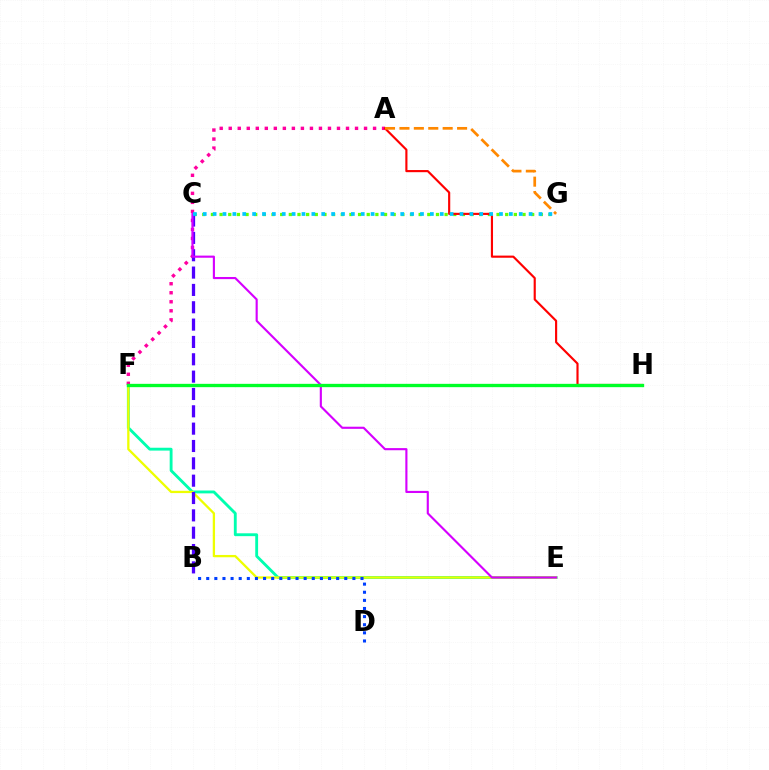{('C', 'G'): [{'color': '#66ff00', 'line_style': 'dotted', 'thickness': 2.35}, {'color': '#00c7ff', 'line_style': 'dotted', 'thickness': 2.68}], ('E', 'F'): [{'color': '#00ffaf', 'line_style': 'solid', 'thickness': 2.06}, {'color': '#eeff00', 'line_style': 'solid', 'thickness': 1.65}], ('A', 'F'): [{'color': '#ff00a0', 'line_style': 'dotted', 'thickness': 2.45}], ('B', 'C'): [{'color': '#4f00ff', 'line_style': 'dashed', 'thickness': 2.36}], ('B', 'D'): [{'color': '#003fff', 'line_style': 'dotted', 'thickness': 2.21}], ('A', 'H'): [{'color': '#ff0000', 'line_style': 'solid', 'thickness': 1.55}], ('C', 'E'): [{'color': '#d600ff', 'line_style': 'solid', 'thickness': 1.54}], ('A', 'G'): [{'color': '#ff8800', 'line_style': 'dashed', 'thickness': 1.96}], ('F', 'H'): [{'color': '#00ff27', 'line_style': 'solid', 'thickness': 2.39}]}